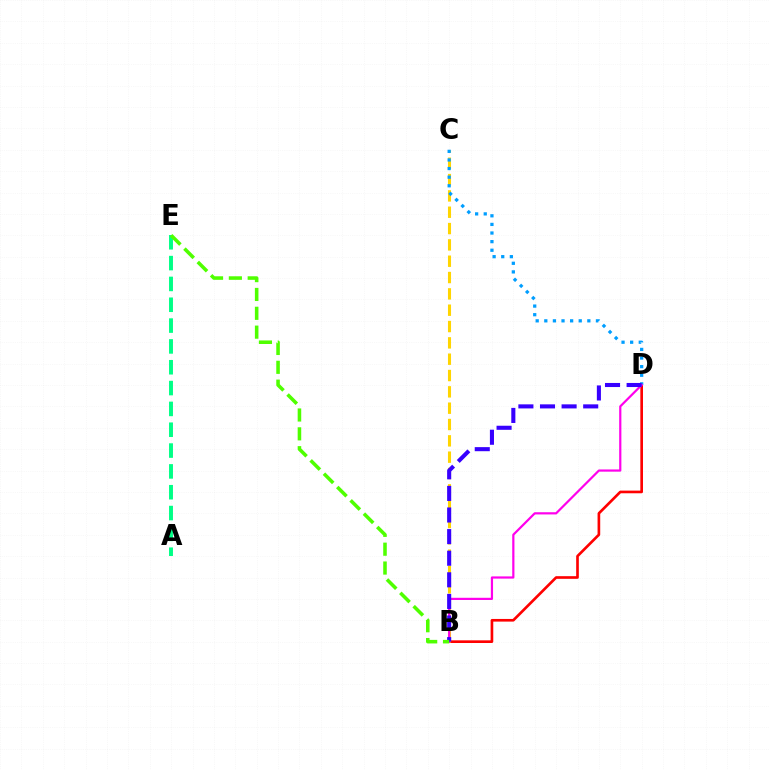{('B', 'D'): [{'color': '#ff0000', 'line_style': 'solid', 'thickness': 1.91}, {'color': '#ff00ed', 'line_style': 'solid', 'thickness': 1.59}, {'color': '#3700ff', 'line_style': 'dashed', 'thickness': 2.93}], ('B', 'C'): [{'color': '#ffd500', 'line_style': 'dashed', 'thickness': 2.22}], ('C', 'D'): [{'color': '#009eff', 'line_style': 'dotted', 'thickness': 2.34}], ('A', 'E'): [{'color': '#00ff86', 'line_style': 'dashed', 'thickness': 2.83}], ('B', 'E'): [{'color': '#4fff00', 'line_style': 'dashed', 'thickness': 2.56}]}